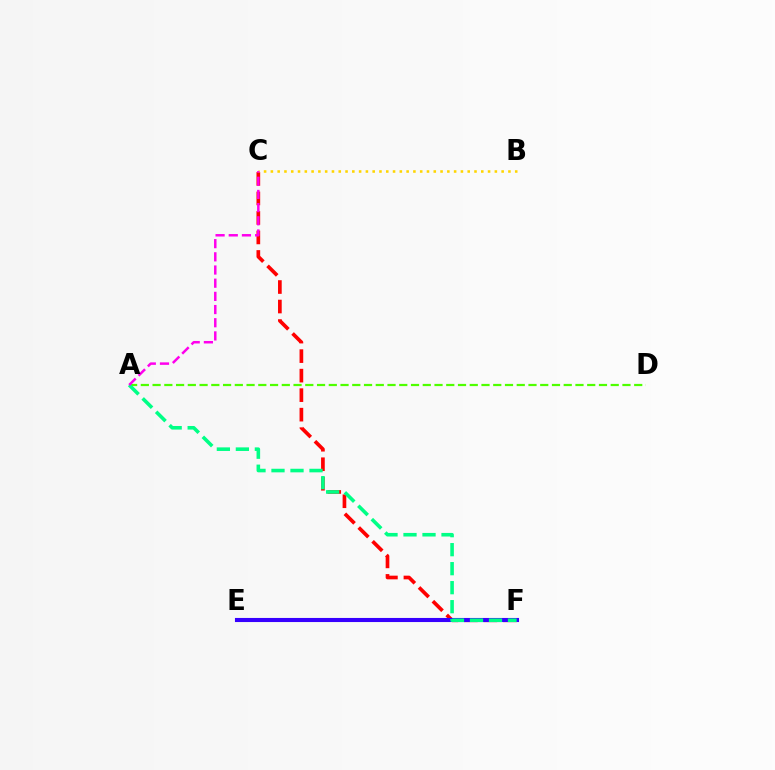{('C', 'F'): [{'color': '#ff0000', 'line_style': 'dashed', 'thickness': 2.65}], ('E', 'F'): [{'color': '#009eff', 'line_style': 'dashed', 'thickness': 2.14}, {'color': '#3700ff', 'line_style': 'solid', 'thickness': 2.95}], ('A', 'D'): [{'color': '#4fff00', 'line_style': 'dashed', 'thickness': 1.6}], ('A', 'F'): [{'color': '#00ff86', 'line_style': 'dashed', 'thickness': 2.58}], ('B', 'C'): [{'color': '#ffd500', 'line_style': 'dotted', 'thickness': 1.84}], ('A', 'C'): [{'color': '#ff00ed', 'line_style': 'dashed', 'thickness': 1.79}]}